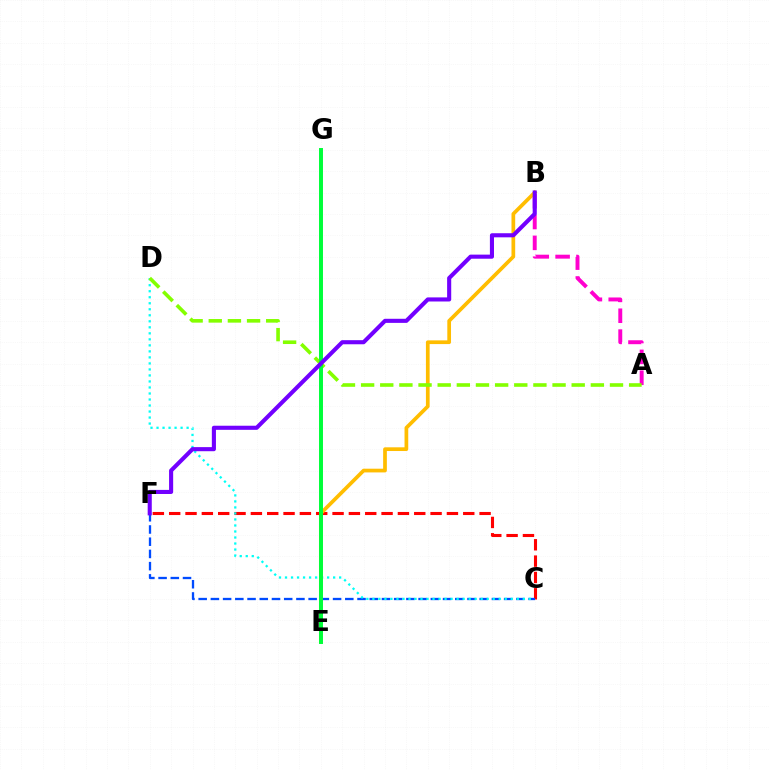{('A', 'B'): [{'color': '#ff00cf', 'line_style': 'dashed', 'thickness': 2.83}], ('C', 'F'): [{'color': '#ff0000', 'line_style': 'dashed', 'thickness': 2.22}, {'color': '#004bff', 'line_style': 'dashed', 'thickness': 1.66}], ('B', 'E'): [{'color': '#ffbd00', 'line_style': 'solid', 'thickness': 2.67}], ('C', 'D'): [{'color': '#00fff6', 'line_style': 'dotted', 'thickness': 1.63}], ('A', 'D'): [{'color': '#84ff00', 'line_style': 'dashed', 'thickness': 2.6}], ('E', 'G'): [{'color': '#00ff39', 'line_style': 'solid', 'thickness': 2.85}], ('B', 'F'): [{'color': '#7200ff', 'line_style': 'solid', 'thickness': 2.95}]}